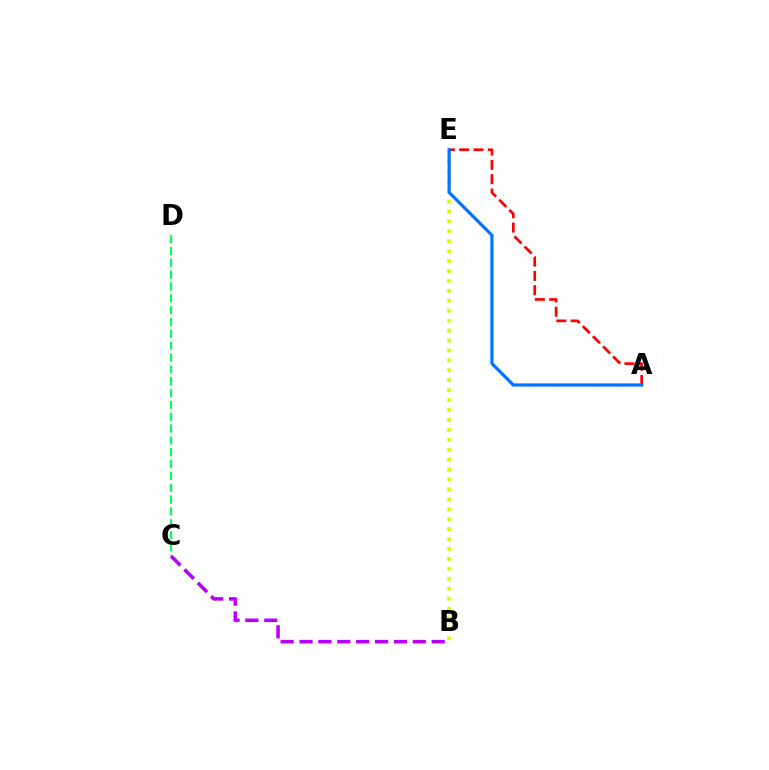{('B', 'E'): [{'color': '#d1ff00', 'line_style': 'dotted', 'thickness': 2.7}], ('B', 'C'): [{'color': '#b900ff', 'line_style': 'dashed', 'thickness': 2.56}], ('A', 'E'): [{'color': '#ff0000', 'line_style': 'dashed', 'thickness': 1.94}, {'color': '#0074ff', 'line_style': 'solid', 'thickness': 2.3}], ('C', 'D'): [{'color': '#00ff5c', 'line_style': 'dashed', 'thickness': 1.61}]}